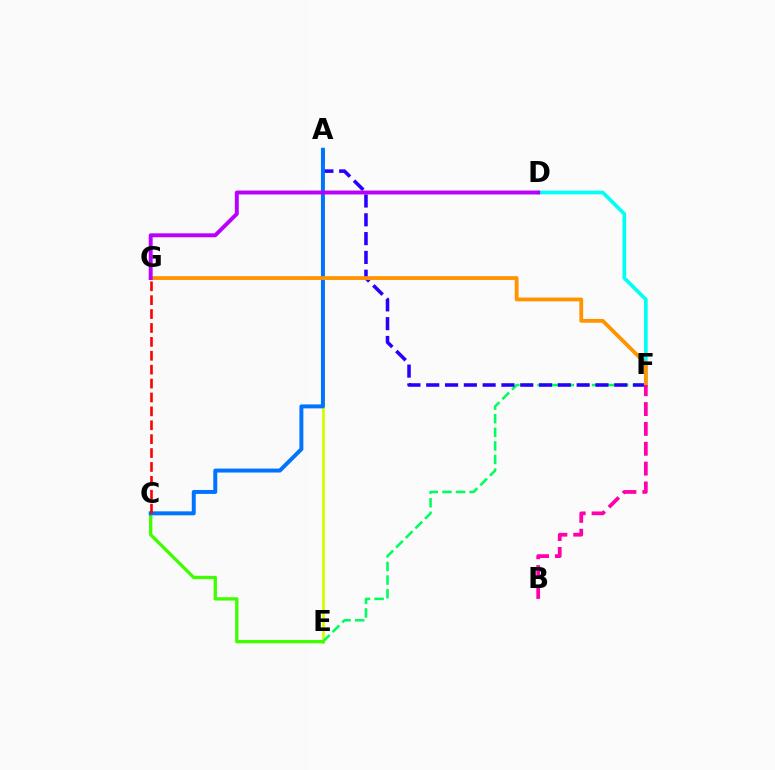{('A', 'E'): [{'color': '#d1ff00', 'line_style': 'solid', 'thickness': 2.01}], ('E', 'F'): [{'color': '#00ff5c', 'line_style': 'dashed', 'thickness': 1.85}], ('D', 'F'): [{'color': '#00fff6', 'line_style': 'solid', 'thickness': 2.64}], ('C', 'E'): [{'color': '#3dff00', 'line_style': 'solid', 'thickness': 2.38}], ('A', 'F'): [{'color': '#2500ff', 'line_style': 'dashed', 'thickness': 2.55}], ('A', 'C'): [{'color': '#0074ff', 'line_style': 'solid', 'thickness': 2.85}], ('C', 'G'): [{'color': '#ff0000', 'line_style': 'dashed', 'thickness': 1.89}], ('F', 'G'): [{'color': '#ff9400', 'line_style': 'solid', 'thickness': 2.74}], ('D', 'G'): [{'color': '#b900ff', 'line_style': 'solid', 'thickness': 2.82}], ('B', 'F'): [{'color': '#ff00ac', 'line_style': 'dashed', 'thickness': 2.7}]}